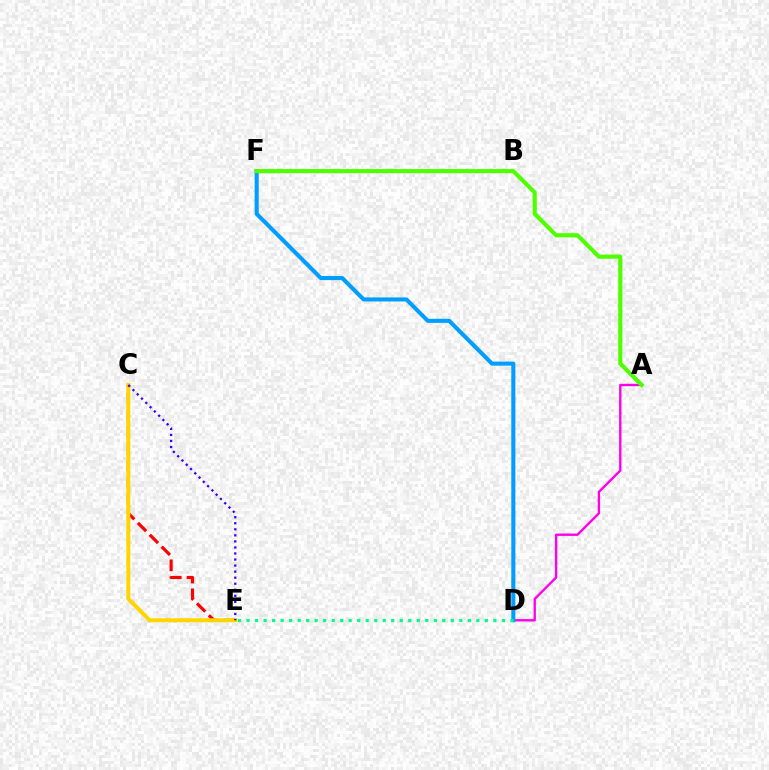{('C', 'E'): [{'color': '#ff0000', 'line_style': 'dashed', 'thickness': 2.28}, {'color': '#ffd500', 'line_style': 'solid', 'thickness': 2.86}, {'color': '#3700ff', 'line_style': 'dotted', 'thickness': 1.64}], ('A', 'D'): [{'color': '#ff00ed', 'line_style': 'solid', 'thickness': 1.7}], ('D', 'F'): [{'color': '#009eff', 'line_style': 'solid', 'thickness': 2.93}], ('D', 'E'): [{'color': '#00ff86', 'line_style': 'dotted', 'thickness': 2.31}], ('A', 'F'): [{'color': '#4fff00', 'line_style': 'solid', 'thickness': 2.98}]}